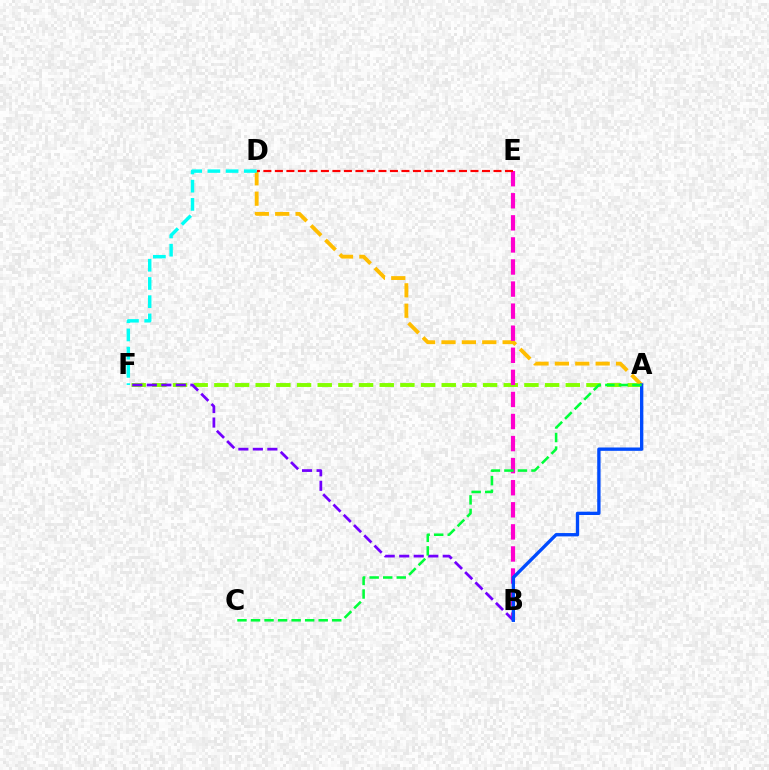{('A', 'F'): [{'color': '#84ff00', 'line_style': 'dashed', 'thickness': 2.81}], ('A', 'D'): [{'color': '#ffbd00', 'line_style': 'dashed', 'thickness': 2.77}], ('D', 'F'): [{'color': '#00fff6', 'line_style': 'dashed', 'thickness': 2.47}], ('B', 'E'): [{'color': '#ff00cf', 'line_style': 'dashed', 'thickness': 3.0}], ('B', 'F'): [{'color': '#7200ff', 'line_style': 'dashed', 'thickness': 1.97}], ('A', 'B'): [{'color': '#004bff', 'line_style': 'solid', 'thickness': 2.4}], ('A', 'C'): [{'color': '#00ff39', 'line_style': 'dashed', 'thickness': 1.84}], ('D', 'E'): [{'color': '#ff0000', 'line_style': 'dashed', 'thickness': 1.56}]}